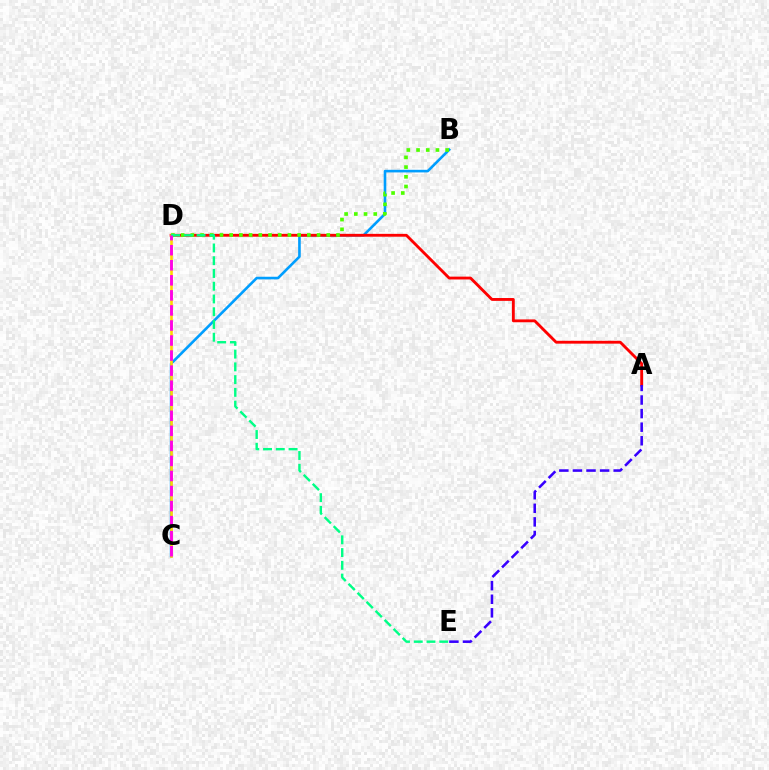{('B', 'C'): [{'color': '#009eff', 'line_style': 'solid', 'thickness': 1.88}], ('A', 'D'): [{'color': '#ff0000', 'line_style': 'solid', 'thickness': 2.05}], ('A', 'E'): [{'color': '#3700ff', 'line_style': 'dashed', 'thickness': 1.85}], ('C', 'D'): [{'color': '#ffd500', 'line_style': 'solid', 'thickness': 1.88}, {'color': '#ff00ed', 'line_style': 'dashed', 'thickness': 2.04}], ('B', 'D'): [{'color': '#4fff00', 'line_style': 'dotted', 'thickness': 2.64}], ('D', 'E'): [{'color': '#00ff86', 'line_style': 'dashed', 'thickness': 1.73}]}